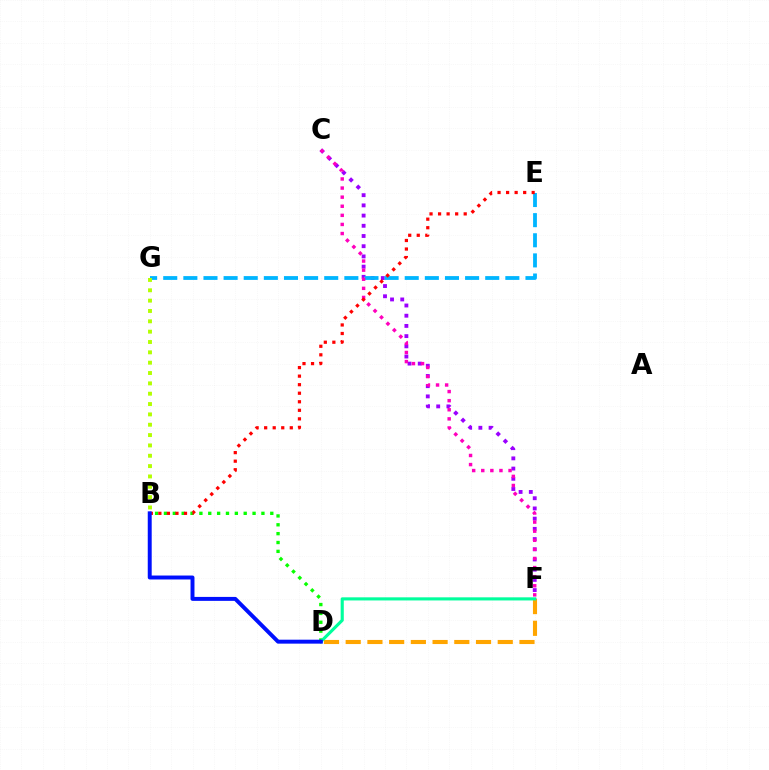{('C', 'F'): [{'color': '#9b00ff', 'line_style': 'dotted', 'thickness': 2.77}, {'color': '#ff00bd', 'line_style': 'dotted', 'thickness': 2.47}], ('E', 'G'): [{'color': '#00b5ff', 'line_style': 'dashed', 'thickness': 2.73}], ('B', 'G'): [{'color': '#b3ff00', 'line_style': 'dotted', 'thickness': 2.81}], ('B', 'D'): [{'color': '#08ff00', 'line_style': 'dotted', 'thickness': 2.41}, {'color': '#0010ff', 'line_style': 'solid', 'thickness': 2.84}], ('D', 'F'): [{'color': '#ffa500', 'line_style': 'dashed', 'thickness': 2.95}, {'color': '#00ff9d', 'line_style': 'solid', 'thickness': 2.25}], ('B', 'E'): [{'color': '#ff0000', 'line_style': 'dotted', 'thickness': 2.32}]}